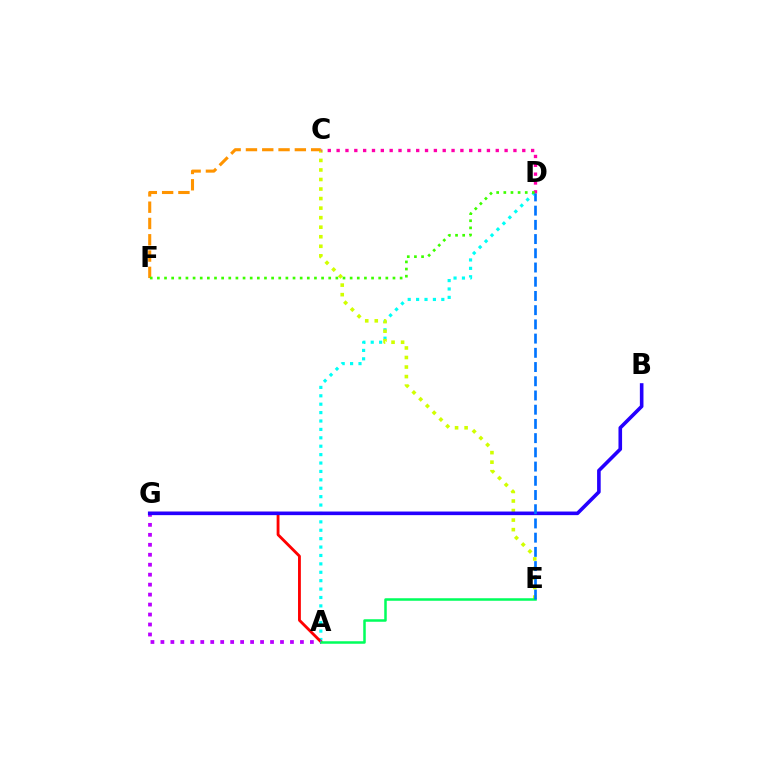{('A', 'D'): [{'color': '#00fff6', 'line_style': 'dotted', 'thickness': 2.28}], ('A', 'G'): [{'color': '#ff0000', 'line_style': 'solid', 'thickness': 2.04}, {'color': '#b900ff', 'line_style': 'dotted', 'thickness': 2.71}], ('C', 'E'): [{'color': '#d1ff00', 'line_style': 'dotted', 'thickness': 2.59}], ('A', 'E'): [{'color': '#00ff5c', 'line_style': 'solid', 'thickness': 1.81}], ('C', 'D'): [{'color': '#ff00ac', 'line_style': 'dotted', 'thickness': 2.4}], ('C', 'F'): [{'color': '#ff9400', 'line_style': 'dashed', 'thickness': 2.21}], ('D', 'F'): [{'color': '#3dff00', 'line_style': 'dotted', 'thickness': 1.94}], ('B', 'G'): [{'color': '#2500ff', 'line_style': 'solid', 'thickness': 2.6}], ('D', 'E'): [{'color': '#0074ff', 'line_style': 'dashed', 'thickness': 1.93}]}